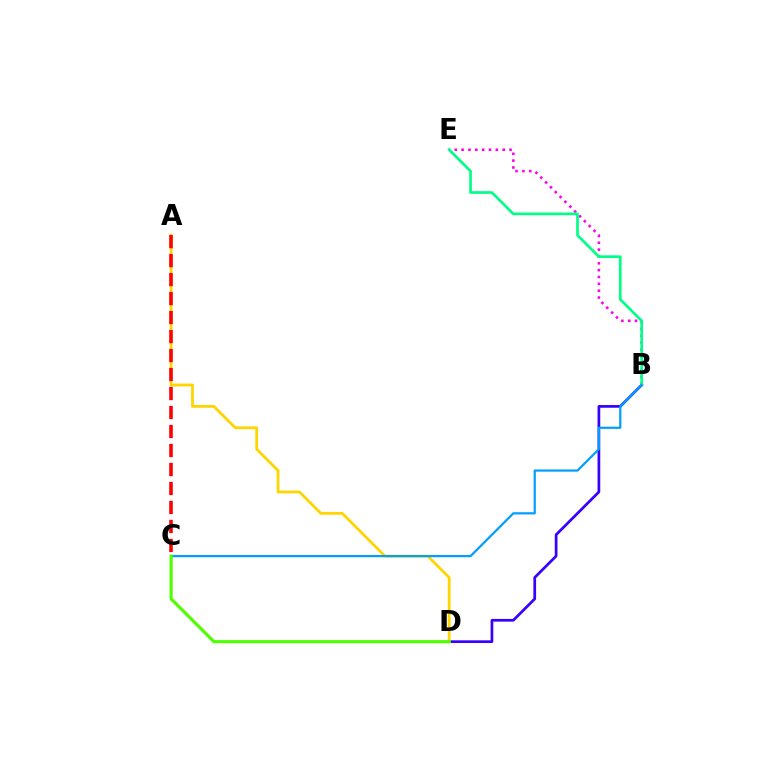{('B', 'D'): [{'color': '#3700ff', 'line_style': 'solid', 'thickness': 1.96}], ('B', 'E'): [{'color': '#ff00ed', 'line_style': 'dotted', 'thickness': 1.86}, {'color': '#00ff86', 'line_style': 'solid', 'thickness': 1.92}], ('A', 'D'): [{'color': '#ffd500', 'line_style': 'solid', 'thickness': 2.01}], ('B', 'C'): [{'color': '#009eff', 'line_style': 'solid', 'thickness': 1.59}], ('A', 'C'): [{'color': '#ff0000', 'line_style': 'dashed', 'thickness': 2.58}], ('C', 'D'): [{'color': '#4fff00', 'line_style': 'solid', 'thickness': 2.27}]}